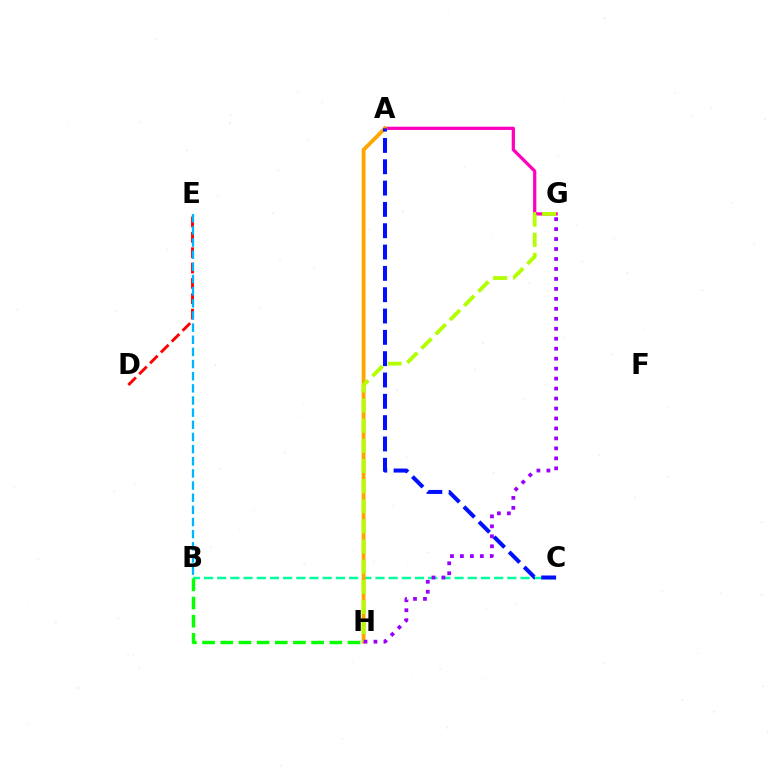{('D', 'E'): [{'color': '#ff0000', 'line_style': 'dashed', 'thickness': 2.09}], ('A', 'G'): [{'color': '#ff00bd', 'line_style': 'solid', 'thickness': 2.33}], ('B', 'C'): [{'color': '#00ff9d', 'line_style': 'dashed', 'thickness': 1.79}], ('A', 'H'): [{'color': '#ffa500', 'line_style': 'solid', 'thickness': 2.74}], ('B', 'E'): [{'color': '#00b5ff', 'line_style': 'dashed', 'thickness': 1.65}], ('G', 'H'): [{'color': '#b3ff00', 'line_style': 'dashed', 'thickness': 2.74}, {'color': '#9b00ff', 'line_style': 'dotted', 'thickness': 2.71}], ('B', 'H'): [{'color': '#08ff00', 'line_style': 'dashed', 'thickness': 2.47}], ('A', 'C'): [{'color': '#0010ff', 'line_style': 'dashed', 'thickness': 2.9}]}